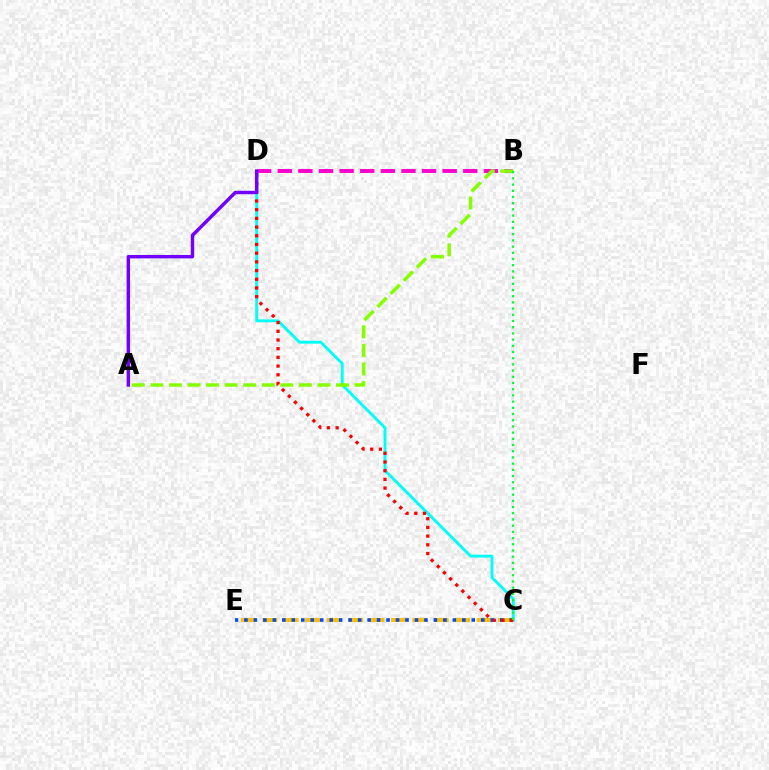{('C', 'E'): [{'color': '#ffbd00', 'line_style': 'dashed', 'thickness': 2.91}, {'color': '#004bff', 'line_style': 'dotted', 'thickness': 2.57}], ('B', 'D'): [{'color': '#ff00cf', 'line_style': 'dashed', 'thickness': 2.8}], ('C', 'D'): [{'color': '#00fff6', 'line_style': 'solid', 'thickness': 2.08}, {'color': '#ff0000', 'line_style': 'dotted', 'thickness': 2.36}], ('A', 'B'): [{'color': '#84ff00', 'line_style': 'dashed', 'thickness': 2.52}], ('A', 'D'): [{'color': '#7200ff', 'line_style': 'solid', 'thickness': 2.47}], ('B', 'C'): [{'color': '#00ff39', 'line_style': 'dotted', 'thickness': 1.68}]}